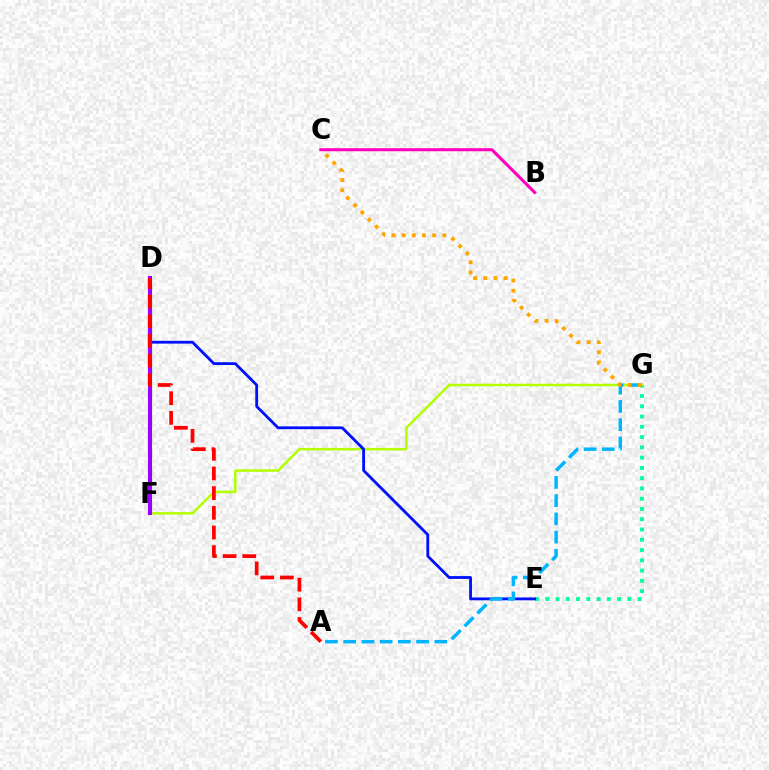{('E', 'G'): [{'color': '#00ff9d', 'line_style': 'dotted', 'thickness': 2.79}], ('D', 'F'): [{'color': '#08ff00', 'line_style': 'dashed', 'thickness': 2.33}, {'color': '#9b00ff', 'line_style': 'solid', 'thickness': 2.96}], ('F', 'G'): [{'color': '#b3ff00', 'line_style': 'solid', 'thickness': 1.8}], ('D', 'E'): [{'color': '#0010ff', 'line_style': 'solid', 'thickness': 2.03}], ('A', 'G'): [{'color': '#00b5ff', 'line_style': 'dashed', 'thickness': 2.48}], ('C', 'G'): [{'color': '#ffa500', 'line_style': 'dotted', 'thickness': 2.76}], ('A', 'D'): [{'color': '#ff0000', 'line_style': 'dashed', 'thickness': 2.67}], ('B', 'C'): [{'color': '#ff00bd', 'line_style': 'solid', 'thickness': 2.19}]}